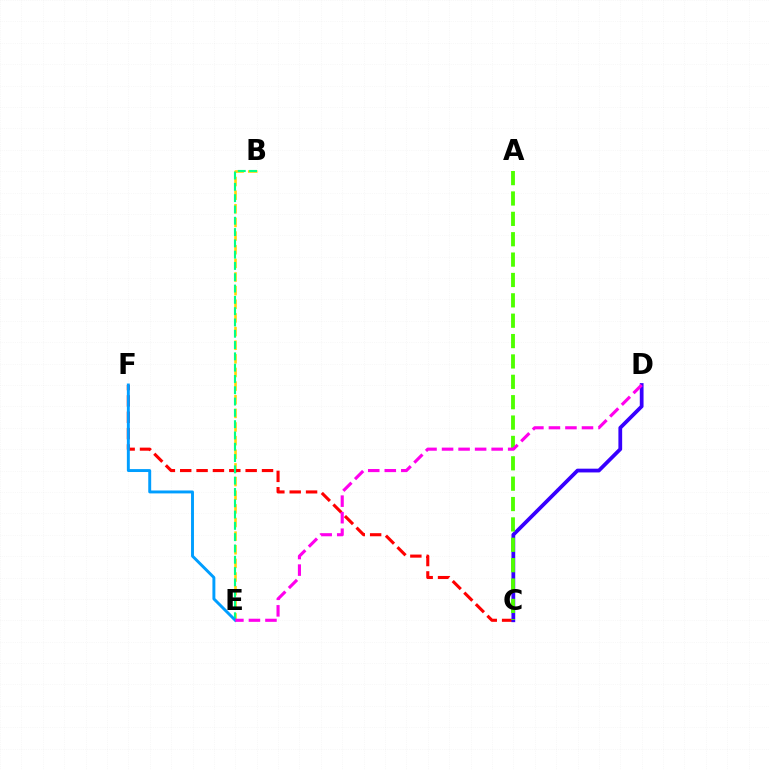{('B', 'E'): [{'color': '#ffd500', 'line_style': 'dashed', 'thickness': 1.85}, {'color': '#00ff86', 'line_style': 'dashed', 'thickness': 1.54}], ('C', 'F'): [{'color': '#ff0000', 'line_style': 'dashed', 'thickness': 2.22}], ('E', 'F'): [{'color': '#009eff', 'line_style': 'solid', 'thickness': 2.11}], ('C', 'D'): [{'color': '#3700ff', 'line_style': 'solid', 'thickness': 2.71}], ('A', 'C'): [{'color': '#4fff00', 'line_style': 'dashed', 'thickness': 2.77}], ('D', 'E'): [{'color': '#ff00ed', 'line_style': 'dashed', 'thickness': 2.25}]}